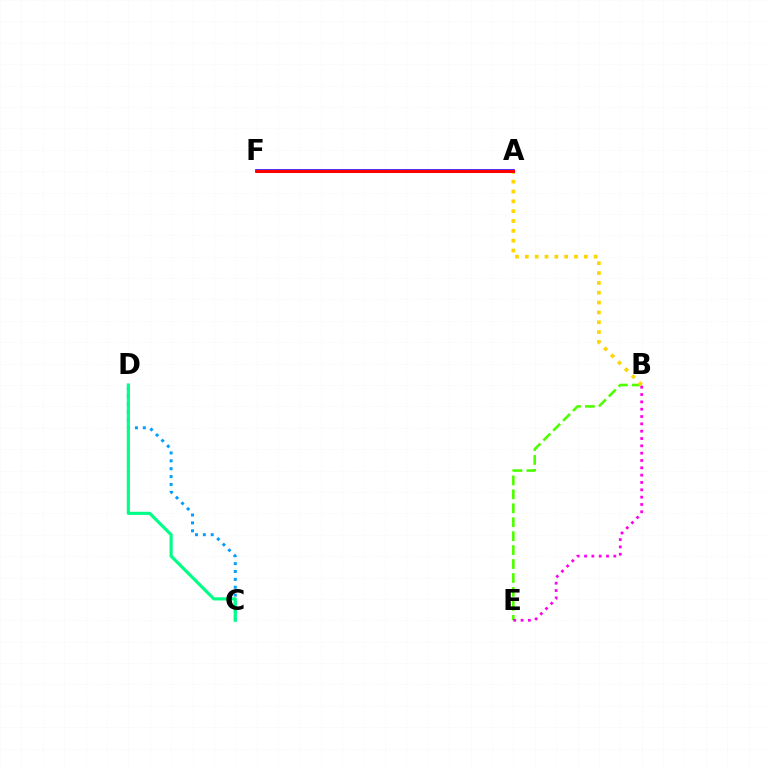{('B', 'E'): [{'color': '#4fff00', 'line_style': 'dashed', 'thickness': 1.89}, {'color': '#ff00ed', 'line_style': 'dotted', 'thickness': 1.99}], ('C', 'D'): [{'color': '#009eff', 'line_style': 'dotted', 'thickness': 2.14}, {'color': '#00ff86', 'line_style': 'solid', 'thickness': 2.27}], ('A', 'B'): [{'color': '#ffd500', 'line_style': 'dotted', 'thickness': 2.67}], ('A', 'F'): [{'color': '#3700ff', 'line_style': 'solid', 'thickness': 2.62}, {'color': '#ff0000', 'line_style': 'solid', 'thickness': 2.18}]}